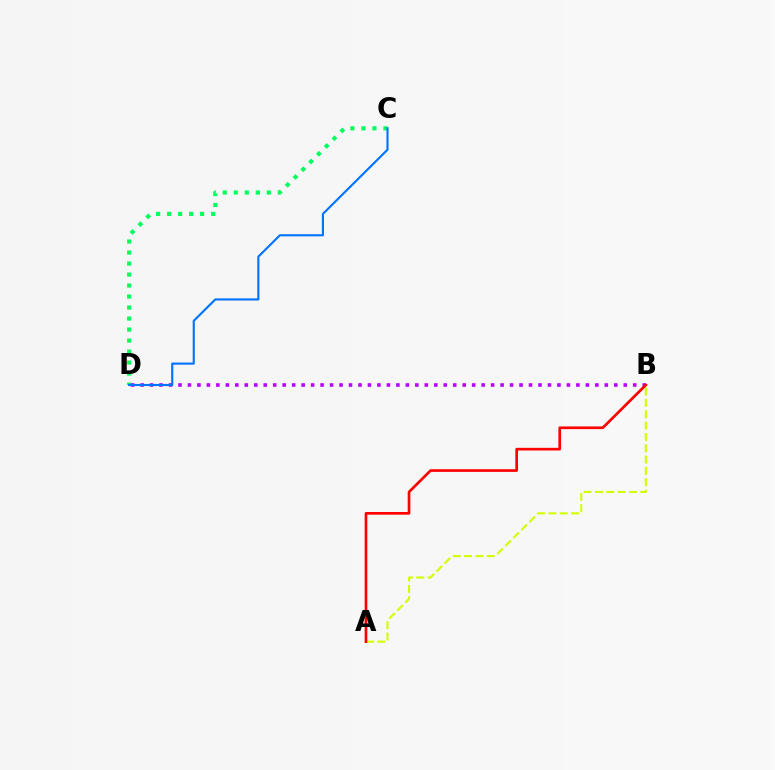{('C', 'D'): [{'color': '#00ff5c', 'line_style': 'dotted', 'thickness': 2.99}, {'color': '#0074ff', 'line_style': 'solid', 'thickness': 1.54}], ('B', 'D'): [{'color': '#b900ff', 'line_style': 'dotted', 'thickness': 2.57}], ('A', 'B'): [{'color': '#d1ff00', 'line_style': 'dashed', 'thickness': 1.54}, {'color': '#ff0000', 'line_style': 'solid', 'thickness': 1.92}]}